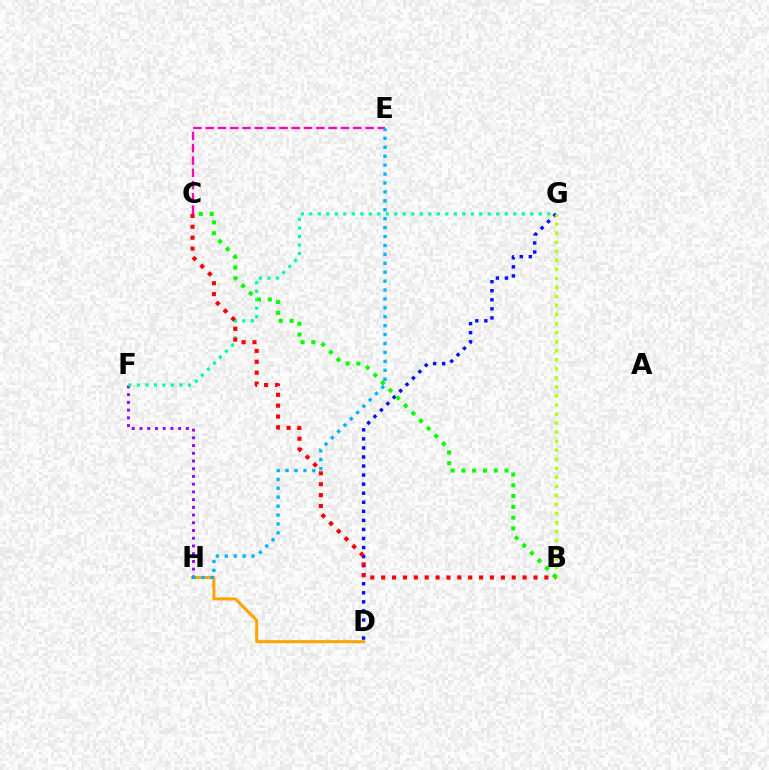{('D', 'G'): [{'color': '#0010ff', 'line_style': 'dotted', 'thickness': 2.46}], ('D', 'H'): [{'color': '#ffa500', 'line_style': 'solid', 'thickness': 2.18}], ('F', 'H'): [{'color': '#9b00ff', 'line_style': 'dotted', 'thickness': 2.1}], ('B', 'G'): [{'color': '#b3ff00', 'line_style': 'dotted', 'thickness': 2.46}], ('F', 'G'): [{'color': '#00ff9d', 'line_style': 'dotted', 'thickness': 2.31}], ('B', 'C'): [{'color': '#ff0000', 'line_style': 'dotted', 'thickness': 2.96}, {'color': '#08ff00', 'line_style': 'dotted', 'thickness': 2.93}], ('C', 'E'): [{'color': '#ff00bd', 'line_style': 'dashed', 'thickness': 1.67}], ('E', 'H'): [{'color': '#00b5ff', 'line_style': 'dotted', 'thickness': 2.42}]}